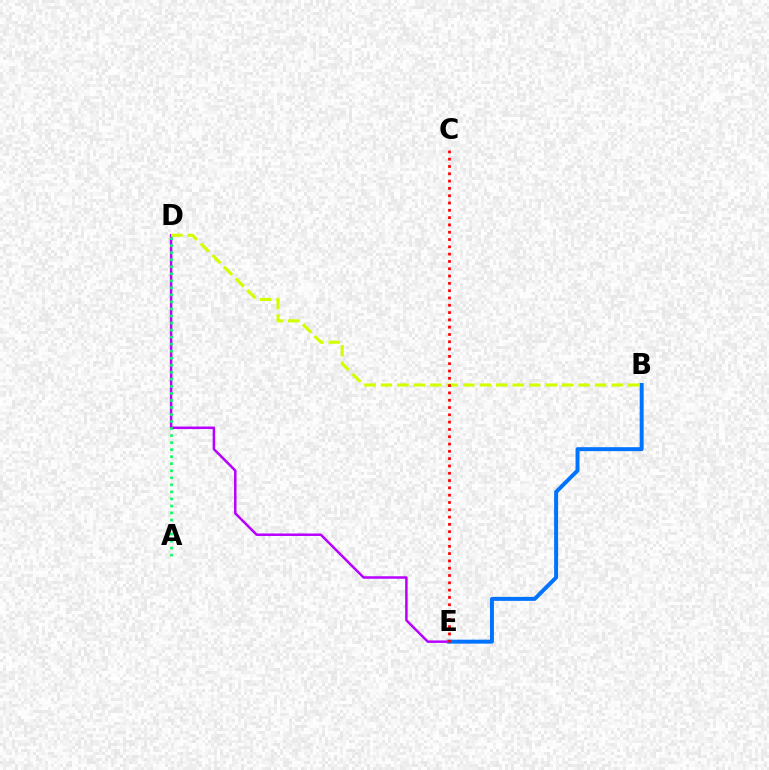{('D', 'E'): [{'color': '#b900ff', 'line_style': 'solid', 'thickness': 1.8}], ('A', 'D'): [{'color': '#00ff5c', 'line_style': 'dotted', 'thickness': 1.91}], ('B', 'E'): [{'color': '#0074ff', 'line_style': 'solid', 'thickness': 2.85}], ('B', 'D'): [{'color': '#d1ff00', 'line_style': 'dashed', 'thickness': 2.24}], ('C', 'E'): [{'color': '#ff0000', 'line_style': 'dotted', 'thickness': 1.98}]}